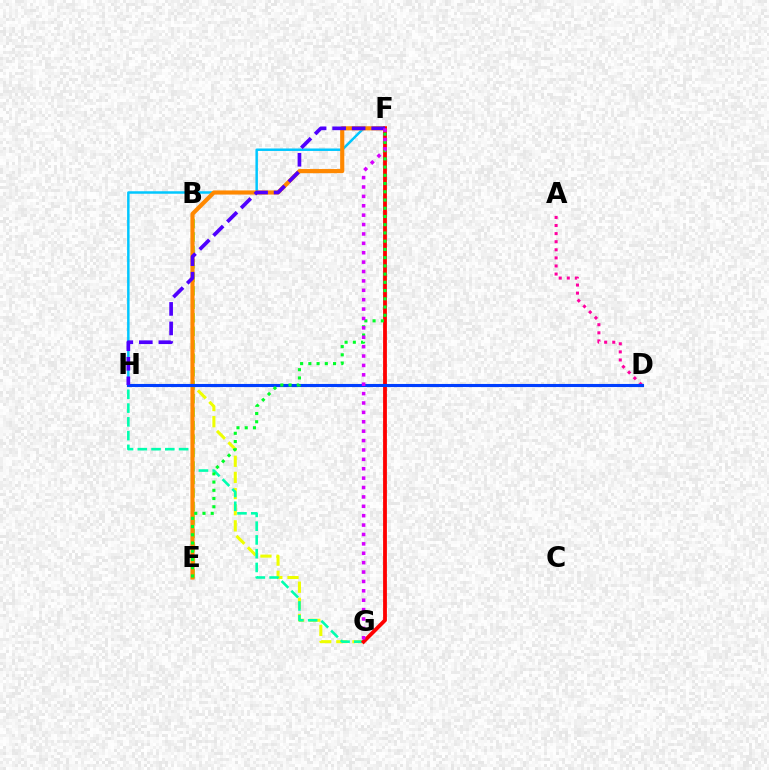{('B', 'G'): [{'color': '#eeff00', 'line_style': 'dashed', 'thickness': 2.19}], ('F', 'H'): [{'color': '#00c7ff', 'line_style': 'solid', 'thickness': 1.79}, {'color': '#4f00ff', 'line_style': 'dashed', 'thickness': 2.65}], ('B', 'E'): [{'color': '#66ff00', 'line_style': 'dashed', 'thickness': 1.83}], ('G', 'H'): [{'color': '#00ffaf', 'line_style': 'dashed', 'thickness': 1.87}], ('E', 'F'): [{'color': '#ff8800', 'line_style': 'solid', 'thickness': 2.98}, {'color': '#00ff27', 'line_style': 'dotted', 'thickness': 2.24}], ('A', 'D'): [{'color': '#ff00a0', 'line_style': 'dotted', 'thickness': 2.2}], ('F', 'G'): [{'color': '#ff0000', 'line_style': 'solid', 'thickness': 2.74}, {'color': '#d600ff', 'line_style': 'dotted', 'thickness': 2.55}], ('D', 'H'): [{'color': '#003fff', 'line_style': 'solid', 'thickness': 2.23}]}